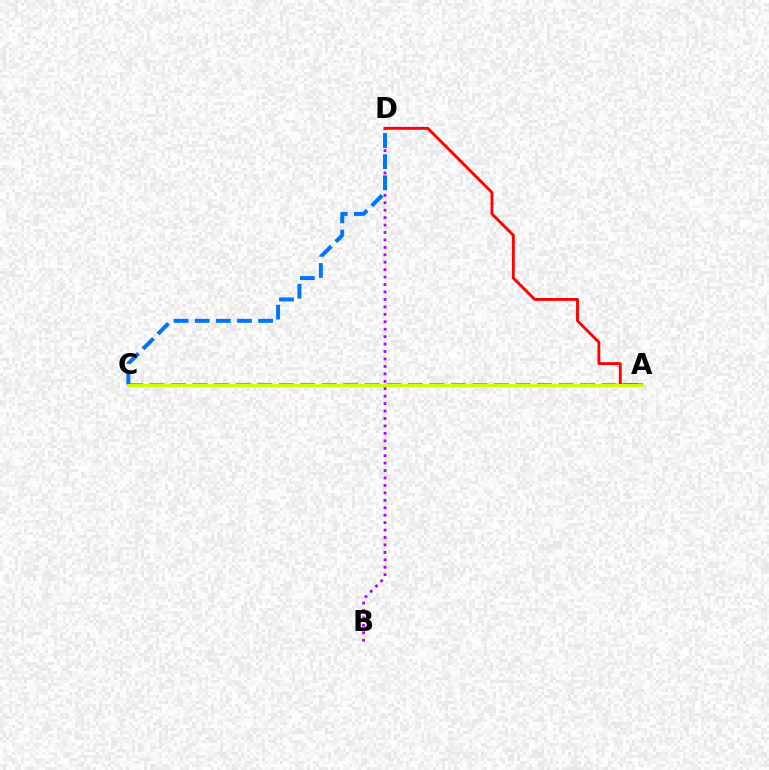{('B', 'D'): [{'color': '#b900ff', 'line_style': 'dotted', 'thickness': 2.02}], ('A', 'C'): [{'color': '#00ff5c', 'line_style': 'dashed', 'thickness': 2.92}, {'color': '#d1ff00', 'line_style': 'solid', 'thickness': 2.11}], ('C', 'D'): [{'color': '#0074ff', 'line_style': 'dashed', 'thickness': 2.87}], ('A', 'D'): [{'color': '#ff0000', 'line_style': 'solid', 'thickness': 2.07}]}